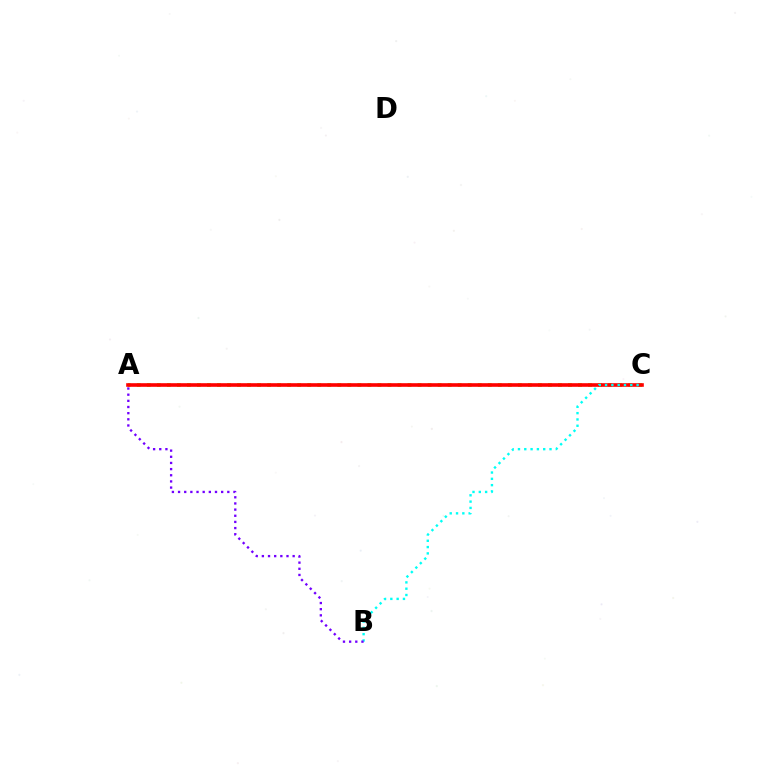{('A', 'C'): [{'color': '#84ff00', 'line_style': 'dotted', 'thickness': 2.72}, {'color': '#ff0000', 'line_style': 'solid', 'thickness': 2.6}], ('B', 'C'): [{'color': '#00fff6', 'line_style': 'dotted', 'thickness': 1.71}], ('A', 'B'): [{'color': '#7200ff', 'line_style': 'dotted', 'thickness': 1.67}]}